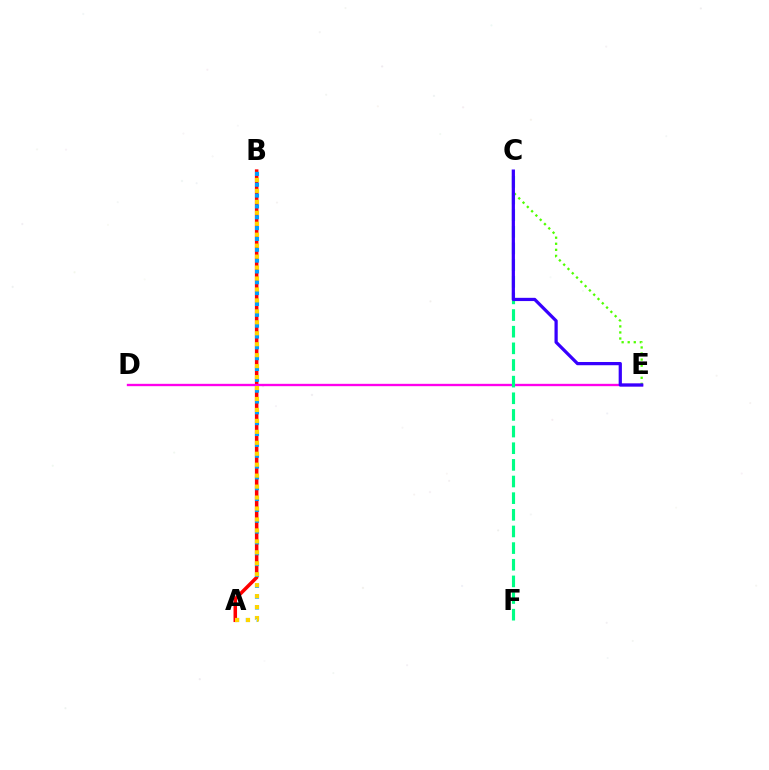{('A', 'B'): [{'color': '#ff0000', 'line_style': 'solid', 'thickness': 2.54}, {'color': '#009eff', 'line_style': 'dotted', 'thickness': 2.94}, {'color': '#ffd500', 'line_style': 'dotted', 'thickness': 2.98}], ('D', 'E'): [{'color': '#ff00ed', 'line_style': 'solid', 'thickness': 1.69}], ('C', 'E'): [{'color': '#4fff00', 'line_style': 'dotted', 'thickness': 1.65}, {'color': '#3700ff', 'line_style': 'solid', 'thickness': 2.33}], ('C', 'F'): [{'color': '#00ff86', 'line_style': 'dashed', 'thickness': 2.26}]}